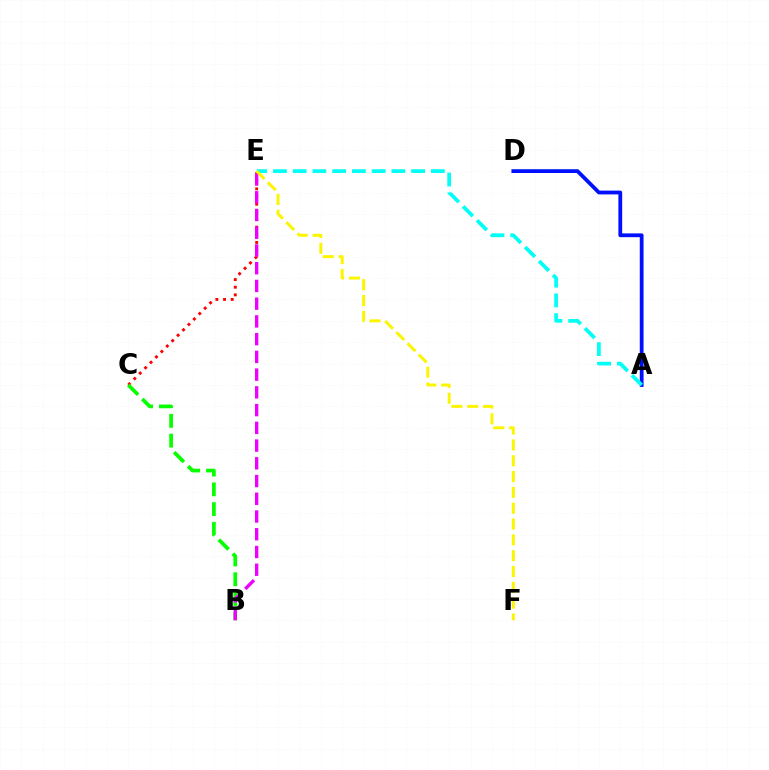{('A', 'D'): [{'color': '#0010ff', 'line_style': 'solid', 'thickness': 2.73}], ('C', 'E'): [{'color': '#ff0000', 'line_style': 'dotted', 'thickness': 2.08}], ('B', 'C'): [{'color': '#08ff00', 'line_style': 'dashed', 'thickness': 2.68}], ('B', 'E'): [{'color': '#ee00ff', 'line_style': 'dashed', 'thickness': 2.41}], ('A', 'E'): [{'color': '#00fff6', 'line_style': 'dashed', 'thickness': 2.68}], ('E', 'F'): [{'color': '#fcf500', 'line_style': 'dashed', 'thickness': 2.15}]}